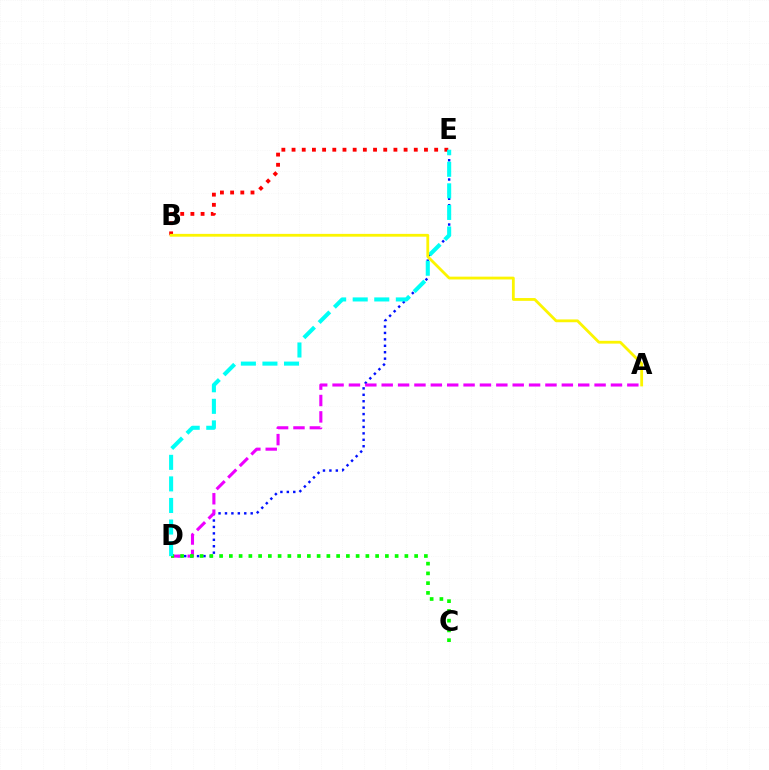{('D', 'E'): [{'color': '#0010ff', 'line_style': 'dotted', 'thickness': 1.75}, {'color': '#00fff6', 'line_style': 'dashed', 'thickness': 2.93}], ('A', 'D'): [{'color': '#ee00ff', 'line_style': 'dashed', 'thickness': 2.22}], ('C', 'D'): [{'color': '#08ff00', 'line_style': 'dotted', 'thickness': 2.65}], ('B', 'E'): [{'color': '#ff0000', 'line_style': 'dotted', 'thickness': 2.77}], ('A', 'B'): [{'color': '#fcf500', 'line_style': 'solid', 'thickness': 2.02}]}